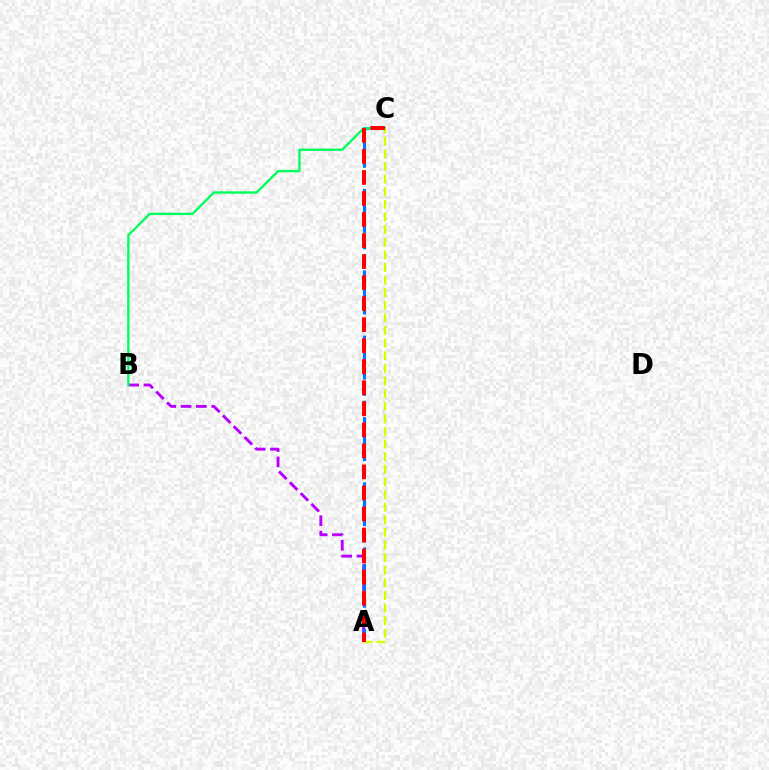{('A', 'B'): [{'color': '#b900ff', 'line_style': 'dashed', 'thickness': 2.08}], ('A', 'C'): [{'color': '#0074ff', 'line_style': 'dashed', 'thickness': 2.21}, {'color': '#d1ff00', 'line_style': 'dashed', 'thickness': 1.71}, {'color': '#ff0000', 'line_style': 'dashed', 'thickness': 2.86}], ('B', 'C'): [{'color': '#00ff5c', 'line_style': 'solid', 'thickness': 1.69}]}